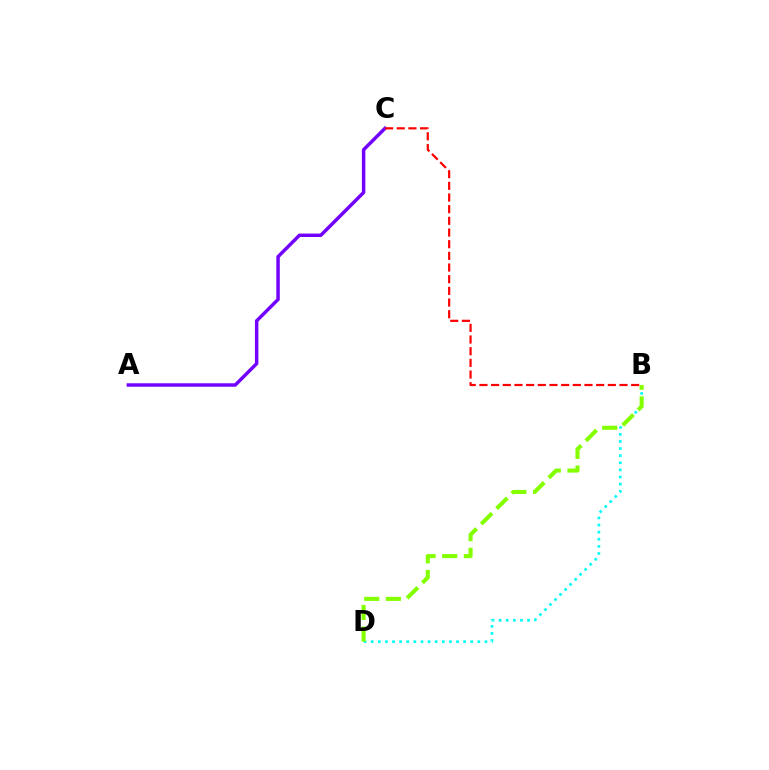{('B', 'D'): [{'color': '#00fff6', 'line_style': 'dotted', 'thickness': 1.93}, {'color': '#84ff00', 'line_style': 'dashed', 'thickness': 2.94}], ('A', 'C'): [{'color': '#7200ff', 'line_style': 'solid', 'thickness': 2.48}], ('B', 'C'): [{'color': '#ff0000', 'line_style': 'dashed', 'thickness': 1.59}]}